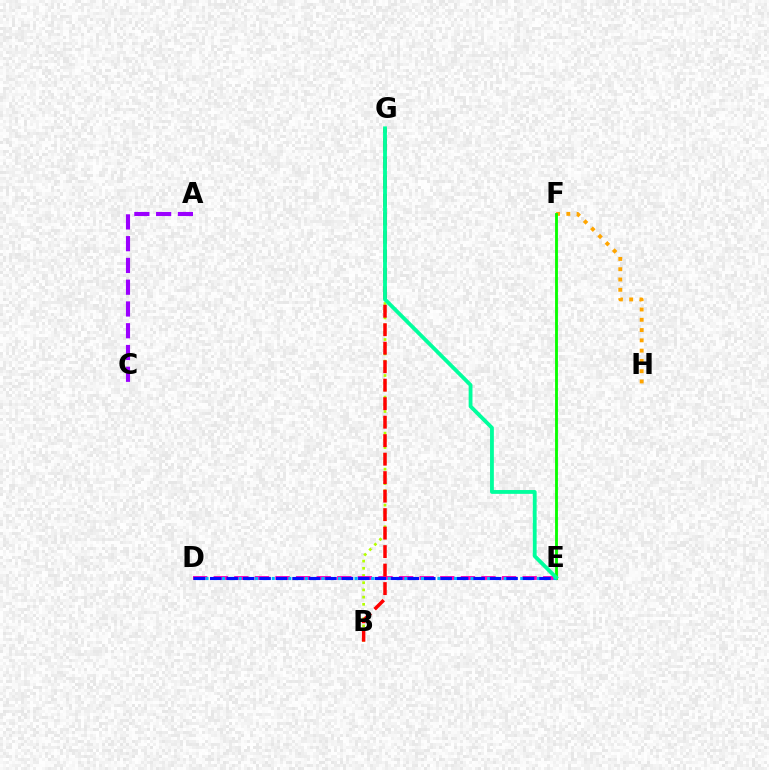{('F', 'H'): [{'color': '#ffa500', 'line_style': 'dotted', 'thickness': 2.79}], ('B', 'G'): [{'color': '#b3ff00', 'line_style': 'dotted', 'thickness': 1.96}, {'color': '#ff0000', 'line_style': 'dashed', 'thickness': 2.51}], ('D', 'E'): [{'color': '#ff00bd', 'line_style': 'dashed', 'thickness': 2.8}, {'color': '#00b5ff', 'line_style': 'dotted', 'thickness': 2.25}, {'color': '#0010ff', 'line_style': 'dashed', 'thickness': 2.24}], ('E', 'F'): [{'color': '#08ff00', 'line_style': 'solid', 'thickness': 2.06}], ('A', 'C'): [{'color': '#9b00ff', 'line_style': 'dashed', 'thickness': 2.96}], ('E', 'G'): [{'color': '#00ff9d', 'line_style': 'solid', 'thickness': 2.75}]}